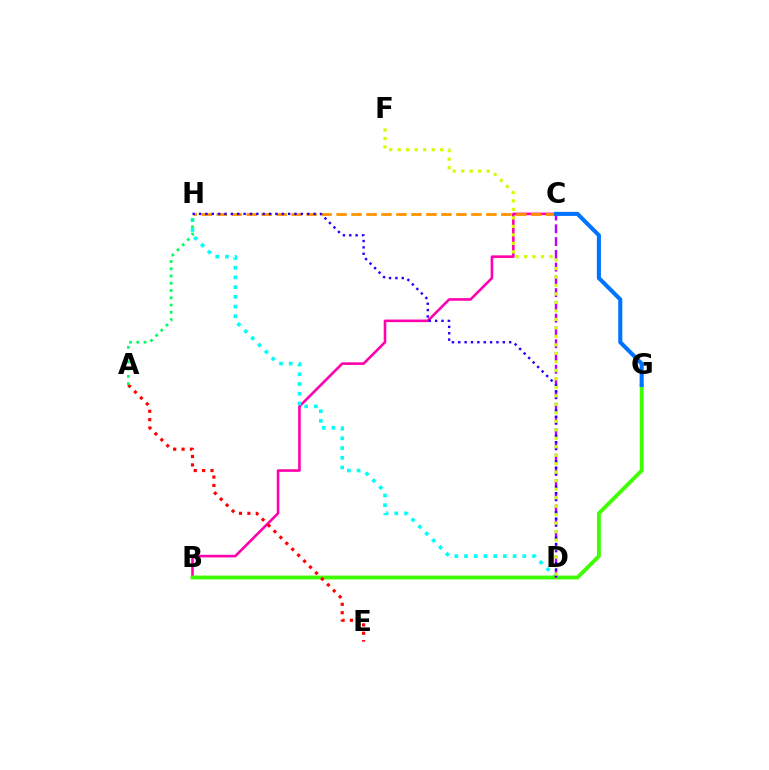{('B', 'C'): [{'color': '#ff00ac', 'line_style': 'solid', 'thickness': 1.87}], ('C', 'H'): [{'color': '#ff9400', 'line_style': 'dashed', 'thickness': 2.03}], ('D', 'H'): [{'color': '#00fff6', 'line_style': 'dotted', 'thickness': 2.64}, {'color': '#2500ff', 'line_style': 'dotted', 'thickness': 1.73}], ('B', 'G'): [{'color': '#3dff00', 'line_style': 'solid', 'thickness': 2.76}], ('C', 'D'): [{'color': '#b900ff', 'line_style': 'dashed', 'thickness': 1.73}], ('C', 'G'): [{'color': '#0074ff', 'line_style': 'solid', 'thickness': 2.93}], ('A', 'E'): [{'color': '#ff0000', 'line_style': 'dotted', 'thickness': 2.28}], ('D', 'F'): [{'color': '#d1ff00', 'line_style': 'dotted', 'thickness': 2.31}], ('A', 'H'): [{'color': '#00ff5c', 'line_style': 'dotted', 'thickness': 1.97}]}